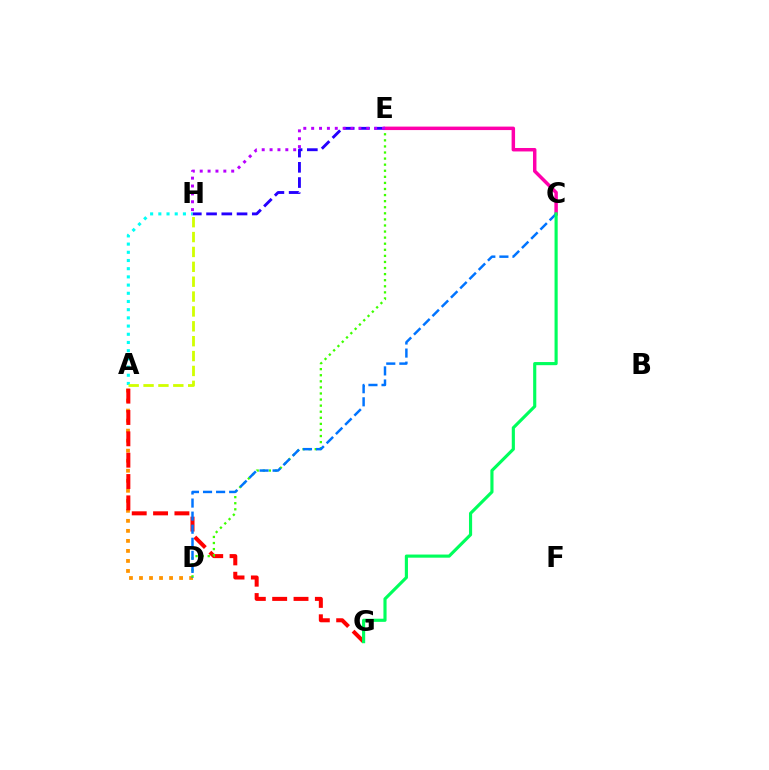{('A', 'D'): [{'color': '#ff9400', 'line_style': 'dotted', 'thickness': 2.72}], ('E', 'H'): [{'color': '#2500ff', 'line_style': 'dashed', 'thickness': 2.07}, {'color': '#b900ff', 'line_style': 'dotted', 'thickness': 2.14}], ('A', 'G'): [{'color': '#ff0000', 'line_style': 'dashed', 'thickness': 2.9}], ('A', 'H'): [{'color': '#00fff6', 'line_style': 'dotted', 'thickness': 2.23}, {'color': '#d1ff00', 'line_style': 'dashed', 'thickness': 2.02}], ('D', 'E'): [{'color': '#3dff00', 'line_style': 'dotted', 'thickness': 1.65}], ('C', 'E'): [{'color': '#ff00ac', 'line_style': 'solid', 'thickness': 2.49}], ('C', 'D'): [{'color': '#0074ff', 'line_style': 'dashed', 'thickness': 1.78}], ('C', 'G'): [{'color': '#00ff5c', 'line_style': 'solid', 'thickness': 2.26}]}